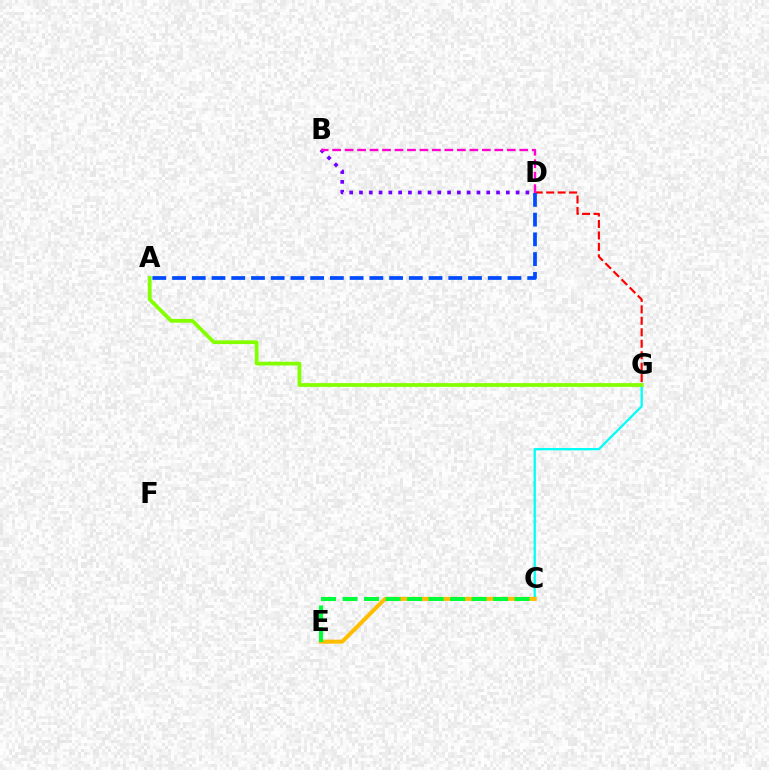{('B', 'D'): [{'color': '#7200ff', 'line_style': 'dotted', 'thickness': 2.66}, {'color': '#ff00cf', 'line_style': 'dashed', 'thickness': 1.69}], ('C', 'G'): [{'color': '#00fff6', 'line_style': 'solid', 'thickness': 1.65}], ('C', 'E'): [{'color': '#ffbd00', 'line_style': 'solid', 'thickness': 2.9}, {'color': '#00ff39', 'line_style': 'dashed', 'thickness': 2.92}], ('D', 'G'): [{'color': '#ff0000', 'line_style': 'dashed', 'thickness': 1.56}], ('A', 'D'): [{'color': '#004bff', 'line_style': 'dashed', 'thickness': 2.68}], ('A', 'G'): [{'color': '#84ff00', 'line_style': 'solid', 'thickness': 2.71}]}